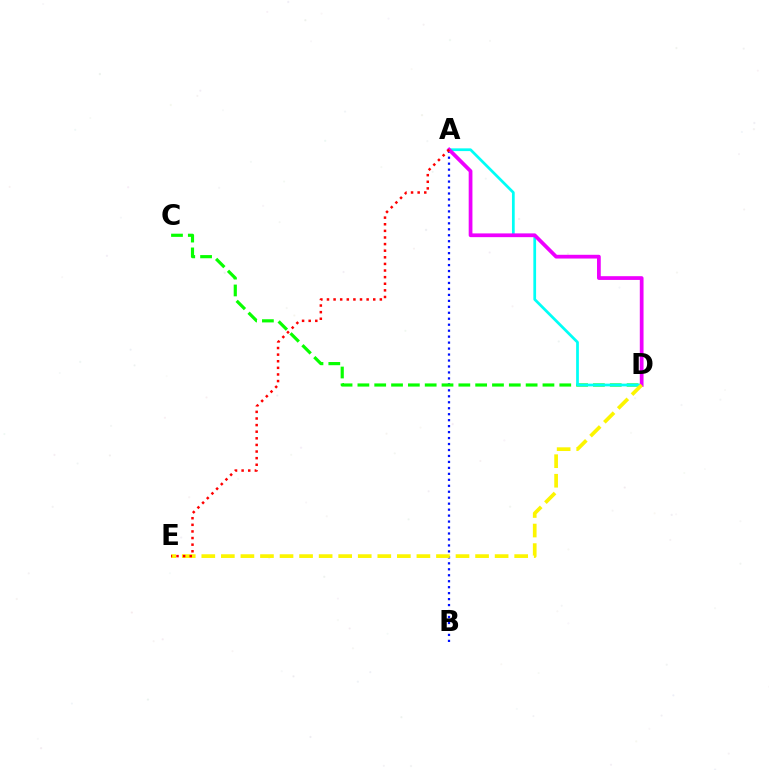{('A', 'B'): [{'color': '#0010ff', 'line_style': 'dotted', 'thickness': 1.62}], ('C', 'D'): [{'color': '#08ff00', 'line_style': 'dashed', 'thickness': 2.29}], ('A', 'D'): [{'color': '#00fff6', 'line_style': 'solid', 'thickness': 1.97}, {'color': '#ee00ff', 'line_style': 'solid', 'thickness': 2.7}], ('D', 'E'): [{'color': '#fcf500', 'line_style': 'dashed', 'thickness': 2.66}], ('A', 'E'): [{'color': '#ff0000', 'line_style': 'dotted', 'thickness': 1.8}]}